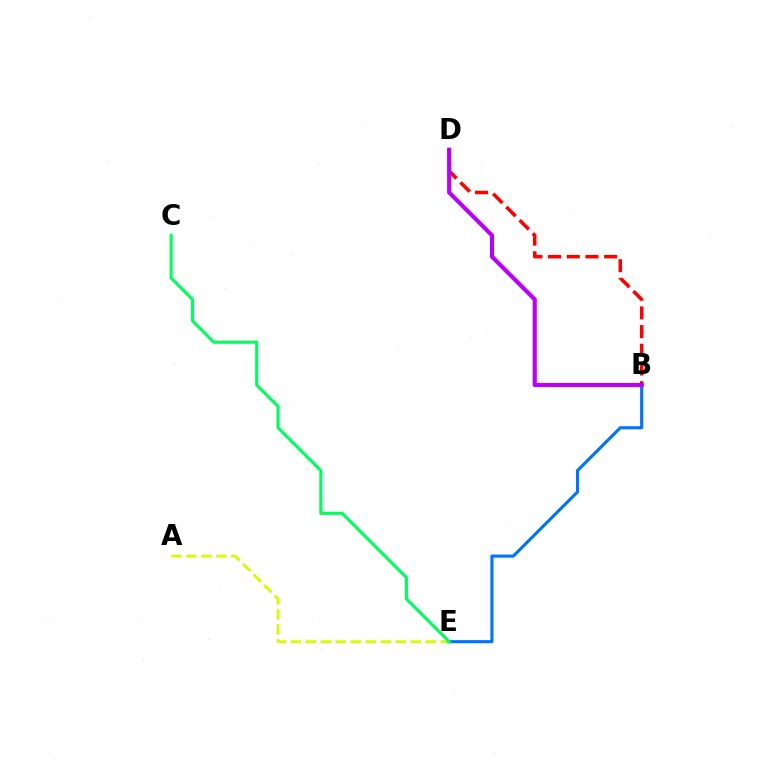{('B', 'D'): [{'color': '#ff0000', 'line_style': 'dashed', 'thickness': 2.54}, {'color': '#b900ff', 'line_style': 'solid', 'thickness': 2.98}], ('A', 'E'): [{'color': '#d1ff00', 'line_style': 'dashed', 'thickness': 2.04}], ('B', 'E'): [{'color': '#0074ff', 'line_style': 'solid', 'thickness': 2.24}], ('C', 'E'): [{'color': '#00ff5c', 'line_style': 'solid', 'thickness': 2.23}]}